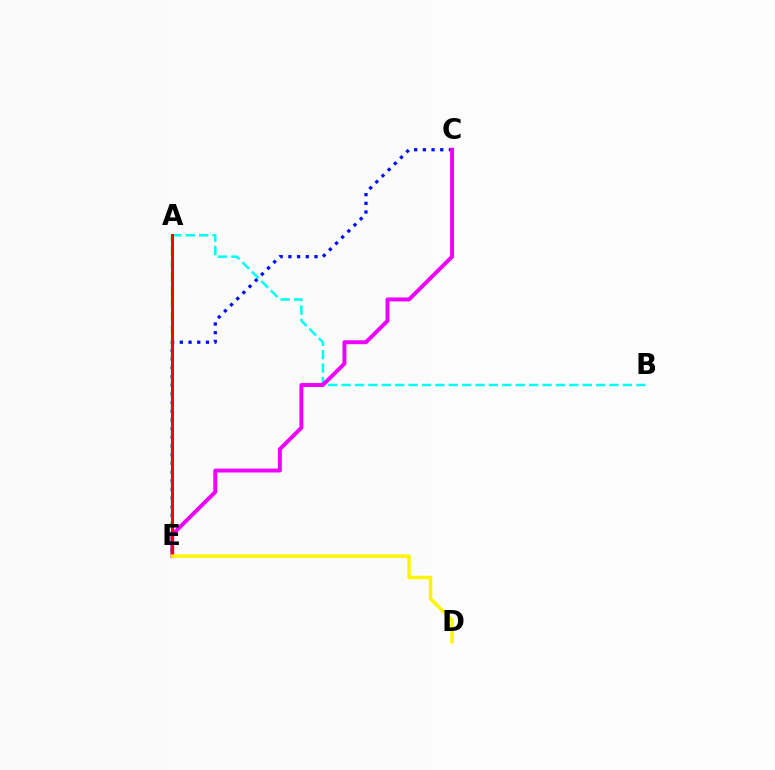{('C', 'E'): [{'color': '#0010ff', 'line_style': 'dotted', 'thickness': 2.36}, {'color': '#ee00ff', 'line_style': 'solid', 'thickness': 2.83}], ('A', 'B'): [{'color': '#00fff6', 'line_style': 'dashed', 'thickness': 1.82}], ('A', 'E'): [{'color': '#08ff00', 'line_style': 'dashed', 'thickness': 1.77}, {'color': '#ff0000', 'line_style': 'solid', 'thickness': 2.15}], ('D', 'E'): [{'color': '#fcf500', 'line_style': 'solid', 'thickness': 2.5}]}